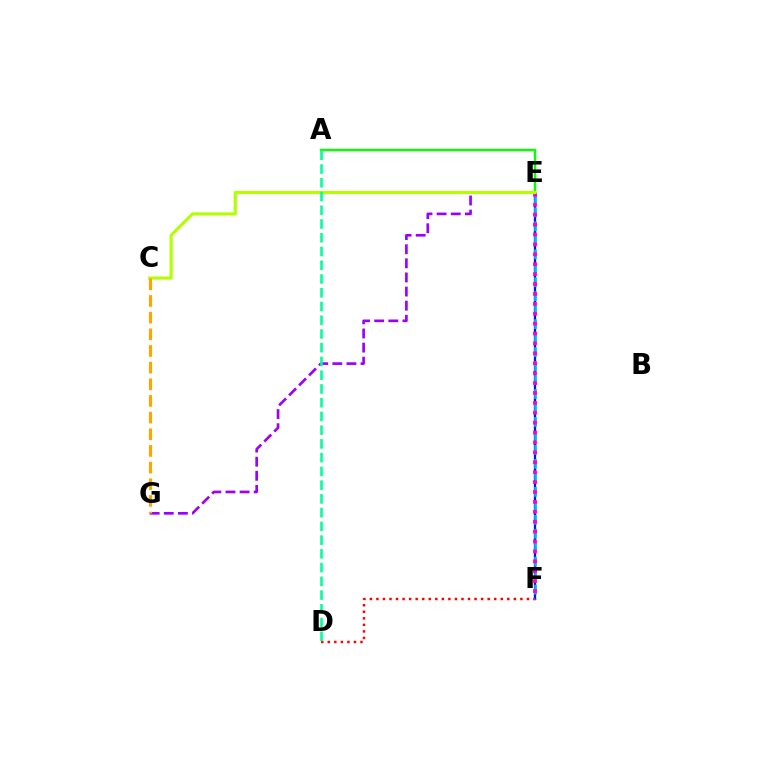{('E', 'F'): [{'color': '#0010ff', 'line_style': 'solid', 'thickness': 1.66}, {'color': '#00b5ff', 'line_style': 'dashed', 'thickness': 1.9}, {'color': '#ff00bd', 'line_style': 'dotted', 'thickness': 2.69}], ('A', 'E'): [{'color': '#08ff00', 'line_style': 'solid', 'thickness': 1.75}], ('D', 'F'): [{'color': '#ff0000', 'line_style': 'dotted', 'thickness': 1.78}], ('E', 'G'): [{'color': '#9b00ff', 'line_style': 'dashed', 'thickness': 1.92}], ('C', 'E'): [{'color': '#b3ff00', 'line_style': 'solid', 'thickness': 2.24}], ('C', 'G'): [{'color': '#ffa500', 'line_style': 'dashed', 'thickness': 2.26}], ('A', 'D'): [{'color': '#00ff9d', 'line_style': 'dashed', 'thickness': 1.87}]}